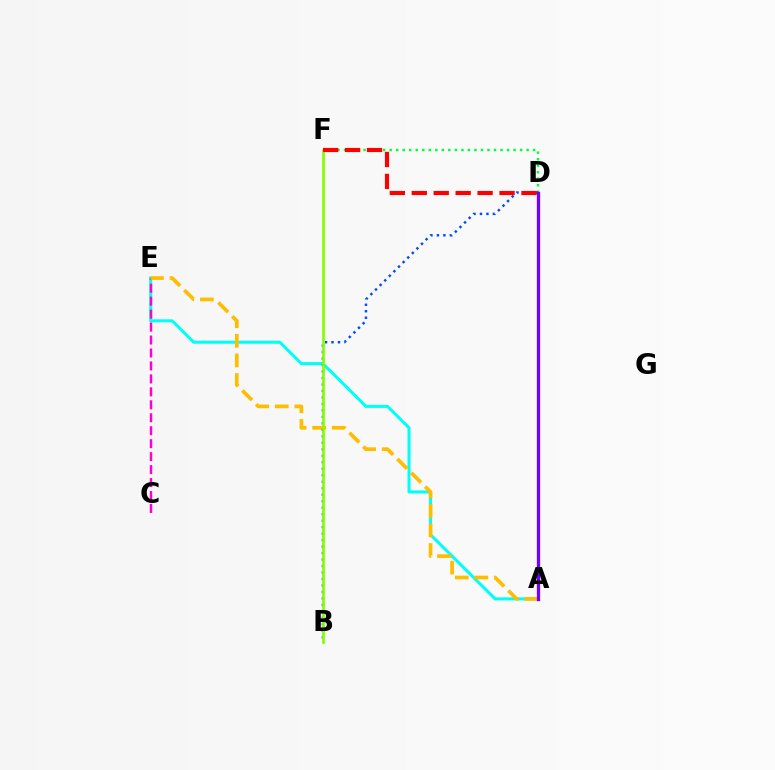{('A', 'E'): [{'color': '#00fff6', 'line_style': 'solid', 'thickness': 2.19}, {'color': '#ffbd00', 'line_style': 'dashed', 'thickness': 2.66}], ('C', 'E'): [{'color': '#ff00cf', 'line_style': 'dashed', 'thickness': 1.76}], ('D', 'F'): [{'color': '#00ff39', 'line_style': 'dotted', 'thickness': 1.77}, {'color': '#ff0000', 'line_style': 'dashed', 'thickness': 2.98}], ('B', 'D'): [{'color': '#004bff', 'line_style': 'dotted', 'thickness': 1.76}], ('B', 'F'): [{'color': '#84ff00', 'line_style': 'solid', 'thickness': 1.95}], ('A', 'D'): [{'color': '#7200ff', 'line_style': 'solid', 'thickness': 2.38}]}